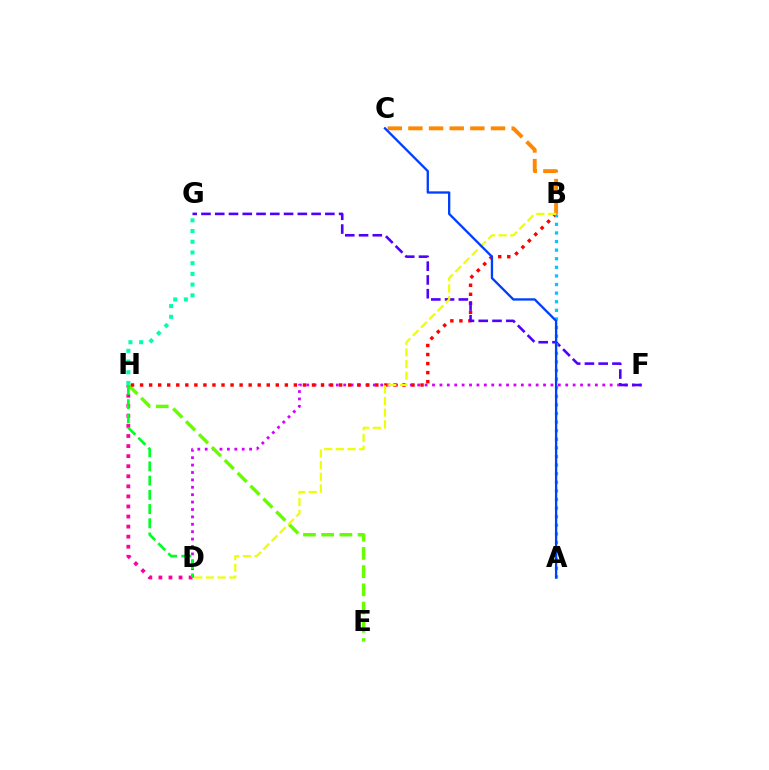{('D', 'F'): [{'color': '#d600ff', 'line_style': 'dotted', 'thickness': 2.01}], ('D', 'H'): [{'color': '#ff00a0', 'line_style': 'dotted', 'thickness': 2.73}, {'color': '#00ff27', 'line_style': 'dashed', 'thickness': 1.93}], ('G', 'H'): [{'color': '#00ffaf', 'line_style': 'dotted', 'thickness': 2.91}], ('E', 'H'): [{'color': '#66ff00', 'line_style': 'dashed', 'thickness': 2.47}], ('B', 'H'): [{'color': '#ff0000', 'line_style': 'dotted', 'thickness': 2.46}], ('F', 'G'): [{'color': '#4f00ff', 'line_style': 'dashed', 'thickness': 1.87}], ('B', 'C'): [{'color': '#ff8800', 'line_style': 'dashed', 'thickness': 2.81}], ('A', 'B'): [{'color': '#00c7ff', 'line_style': 'dotted', 'thickness': 2.34}], ('B', 'D'): [{'color': '#eeff00', 'line_style': 'dashed', 'thickness': 1.58}], ('A', 'C'): [{'color': '#003fff', 'line_style': 'solid', 'thickness': 1.67}]}